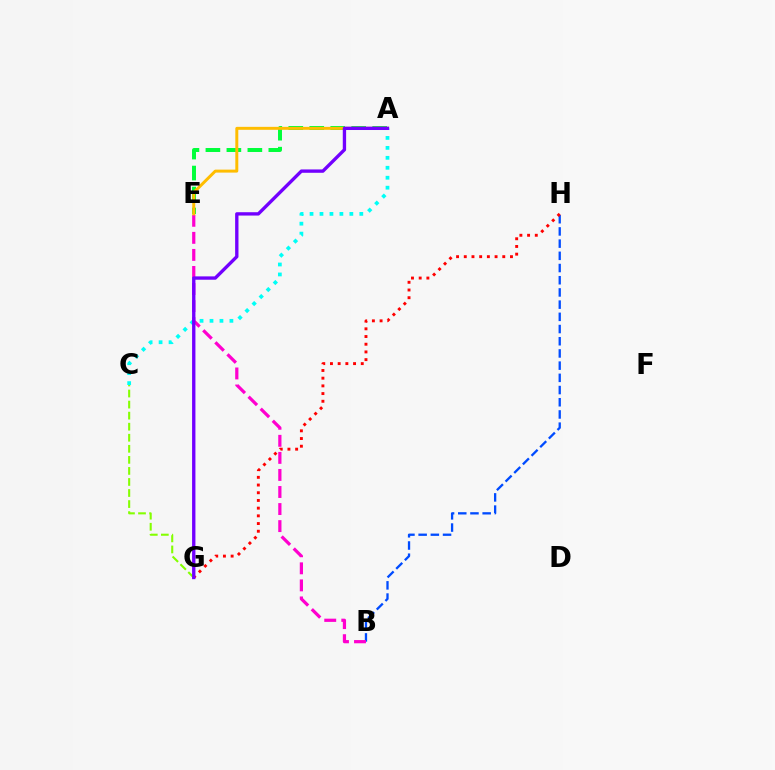{('A', 'E'): [{'color': '#00ff39', 'line_style': 'dashed', 'thickness': 2.85}, {'color': '#ffbd00', 'line_style': 'solid', 'thickness': 2.14}], ('C', 'G'): [{'color': '#84ff00', 'line_style': 'dashed', 'thickness': 1.5}], ('A', 'C'): [{'color': '#00fff6', 'line_style': 'dotted', 'thickness': 2.71}], ('B', 'H'): [{'color': '#004bff', 'line_style': 'dashed', 'thickness': 1.66}], ('B', 'E'): [{'color': '#ff00cf', 'line_style': 'dashed', 'thickness': 2.32}], ('G', 'H'): [{'color': '#ff0000', 'line_style': 'dotted', 'thickness': 2.09}], ('A', 'G'): [{'color': '#7200ff', 'line_style': 'solid', 'thickness': 2.41}]}